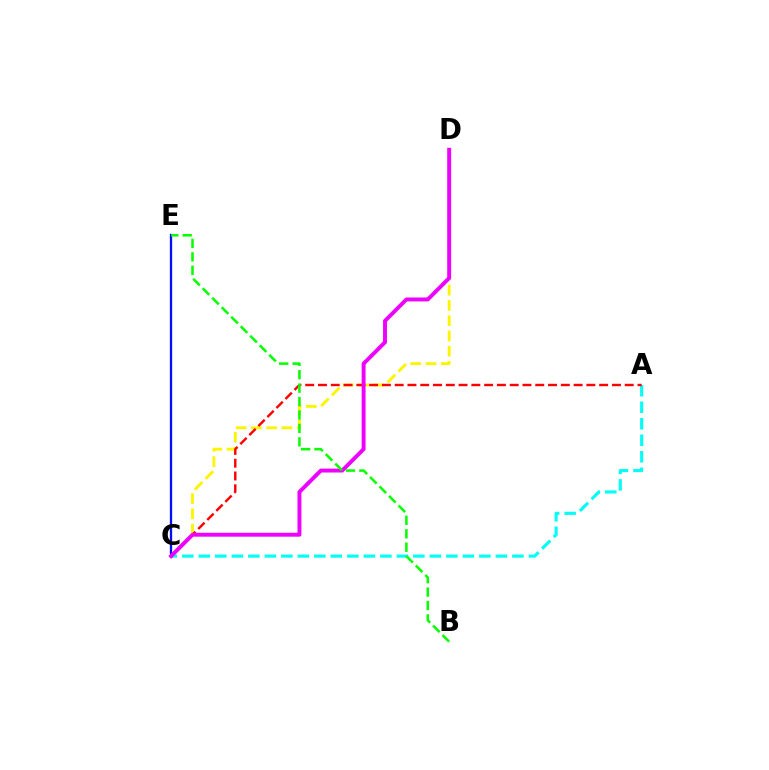{('A', 'C'): [{'color': '#00fff6', 'line_style': 'dashed', 'thickness': 2.24}, {'color': '#ff0000', 'line_style': 'dashed', 'thickness': 1.74}], ('C', 'D'): [{'color': '#fcf500', 'line_style': 'dashed', 'thickness': 2.07}, {'color': '#ee00ff', 'line_style': 'solid', 'thickness': 2.82}], ('C', 'E'): [{'color': '#0010ff', 'line_style': 'solid', 'thickness': 1.67}], ('B', 'E'): [{'color': '#08ff00', 'line_style': 'dashed', 'thickness': 1.83}]}